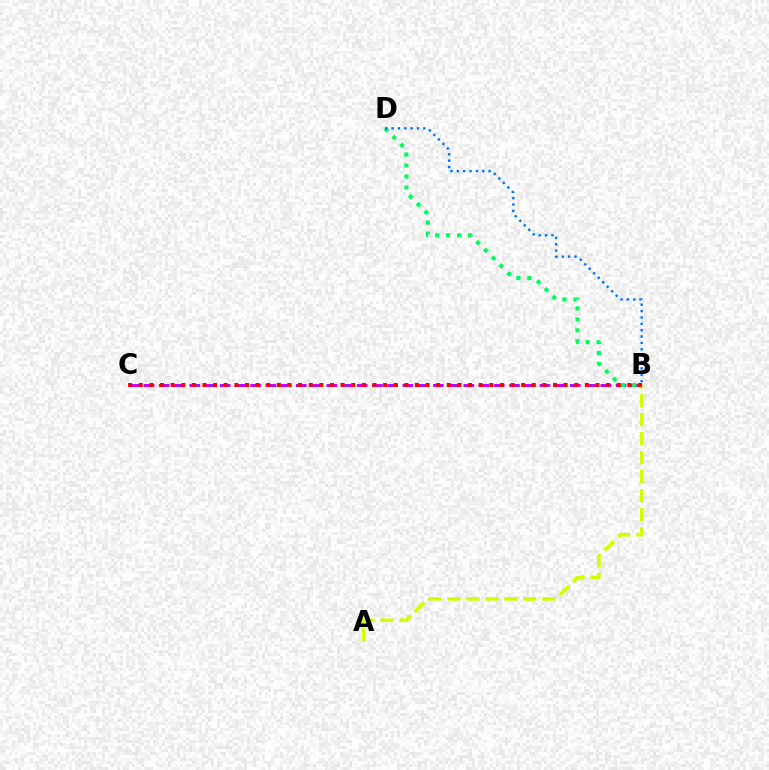{('B', 'C'): [{'color': '#b900ff', 'line_style': 'dashed', 'thickness': 2.07}, {'color': '#ff0000', 'line_style': 'dotted', 'thickness': 2.89}], ('A', 'B'): [{'color': '#d1ff00', 'line_style': 'dashed', 'thickness': 2.58}], ('B', 'D'): [{'color': '#00ff5c', 'line_style': 'dotted', 'thickness': 2.99}, {'color': '#0074ff', 'line_style': 'dotted', 'thickness': 1.73}]}